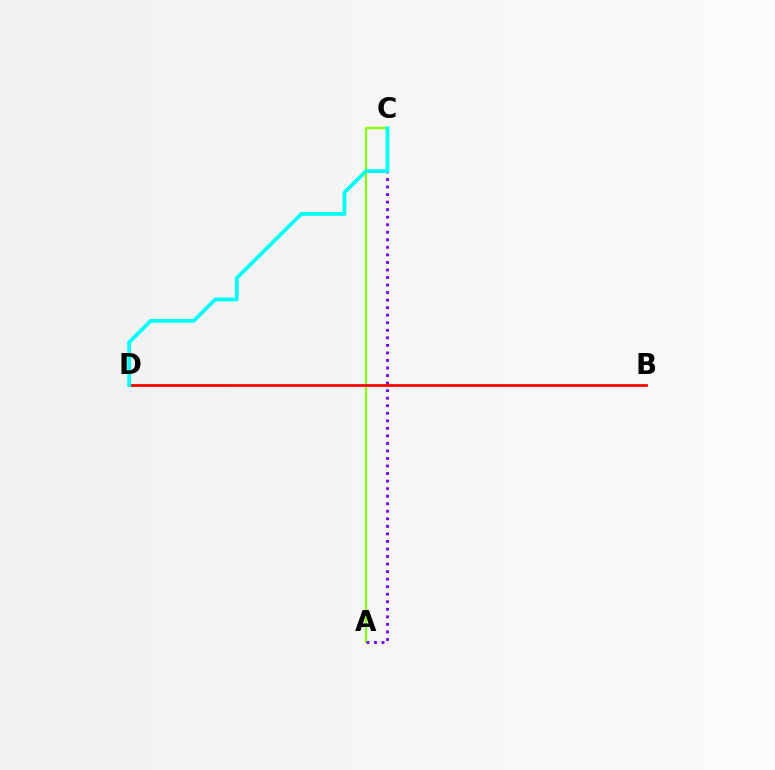{('A', 'C'): [{'color': '#84ff00', 'line_style': 'solid', 'thickness': 1.58}, {'color': '#7200ff', 'line_style': 'dotted', 'thickness': 2.05}], ('B', 'D'): [{'color': '#ff0000', 'line_style': 'solid', 'thickness': 1.98}], ('C', 'D'): [{'color': '#00fff6', 'line_style': 'solid', 'thickness': 2.73}]}